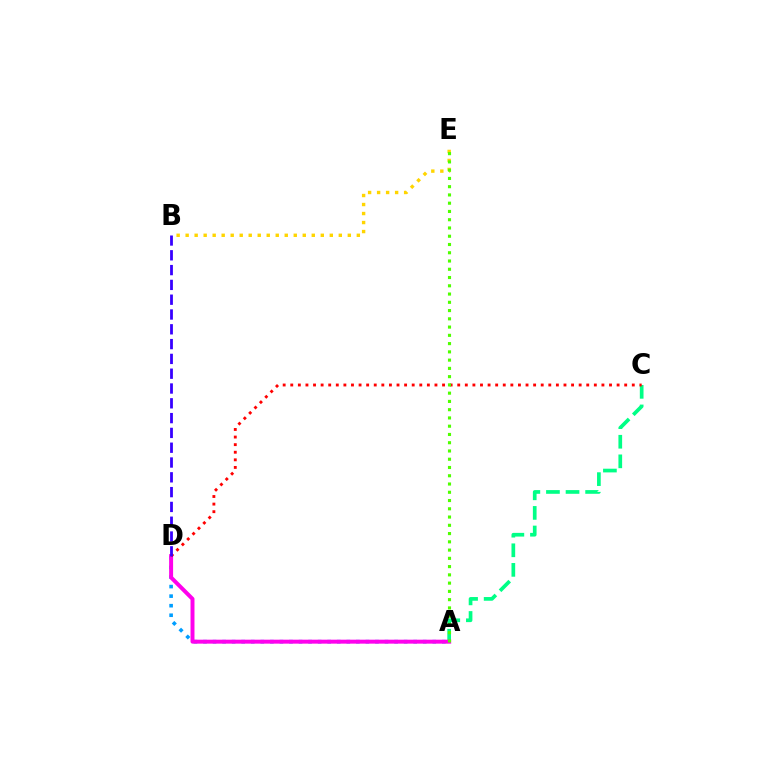{('A', 'D'): [{'color': '#009eff', 'line_style': 'dotted', 'thickness': 2.6}, {'color': '#ff00ed', 'line_style': 'solid', 'thickness': 2.86}], ('B', 'E'): [{'color': '#ffd500', 'line_style': 'dotted', 'thickness': 2.45}], ('A', 'C'): [{'color': '#00ff86', 'line_style': 'dashed', 'thickness': 2.66}], ('C', 'D'): [{'color': '#ff0000', 'line_style': 'dotted', 'thickness': 2.06}], ('A', 'E'): [{'color': '#4fff00', 'line_style': 'dotted', 'thickness': 2.24}], ('B', 'D'): [{'color': '#3700ff', 'line_style': 'dashed', 'thickness': 2.01}]}